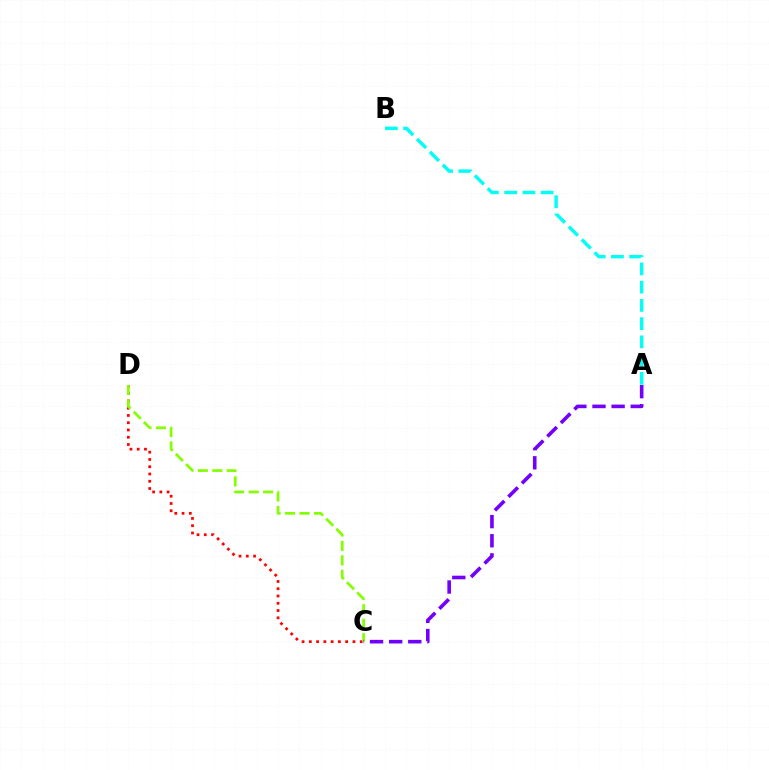{('C', 'D'): [{'color': '#ff0000', 'line_style': 'dotted', 'thickness': 1.97}, {'color': '#84ff00', 'line_style': 'dashed', 'thickness': 1.96}], ('A', 'B'): [{'color': '#00fff6', 'line_style': 'dashed', 'thickness': 2.48}], ('A', 'C'): [{'color': '#7200ff', 'line_style': 'dashed', 'thickness': 2.6}]}